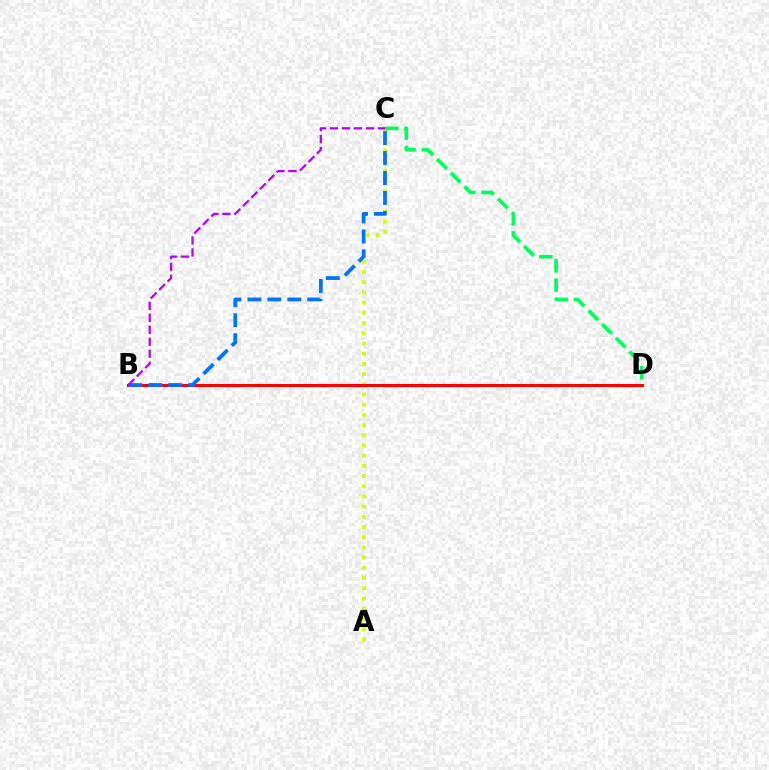{('A', 'C'): [{'color': '#d1ff00', 'line_style': 'dotted', 'thickness': 2.77}], ('B', 'D'): [{'color': '#ff0000', 'line_style': 'solid', 'thickness': 2.19}], ('C', 'D'): [{'color': '#00ff5c', 'line_style': 'dashed', 'thickness': 2.63}], ('B', 'C'): [{'color': '#0074ff', 'line_style': 'dashed', 'thickness': 2.71}, {'color': '#b900ff', 'line_style': 'dashed', 'thickness': 1.63}]}